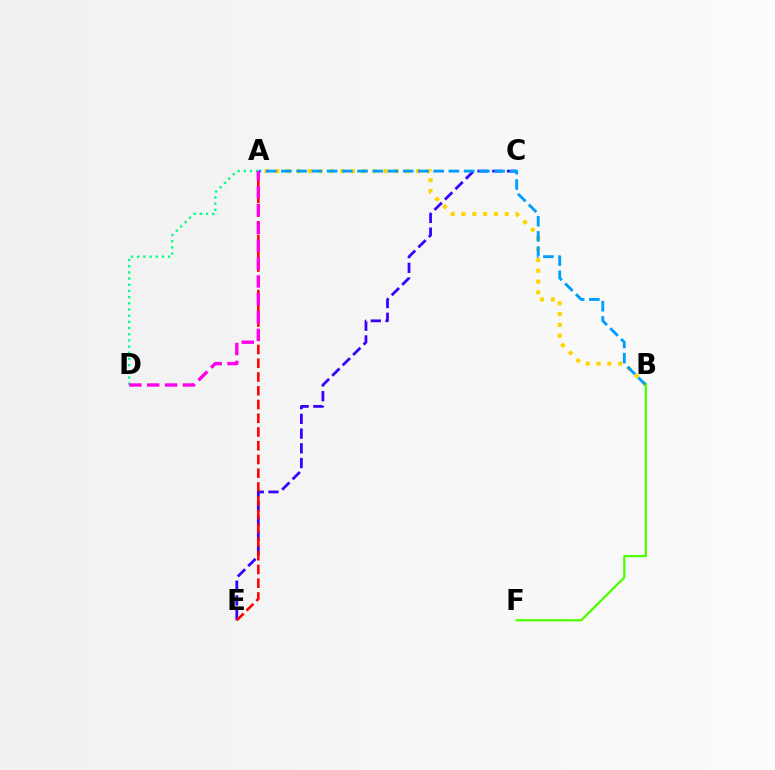{('A', 'B'): [{'color': '#ffd500', 'line_style': 'dotted', 'thickness': 2.94}, {'color': '#009eff', 'line_style': 'dashed', 'thickness': 2.07}], ('C', 'E'): [{'color': '#3700ff', 'line_style': 'dashed', 'thickness': 2.0}], ('A', 'E'): [{'color': '#ff0000', 'line_style': 'dashed', 'thickness': 1.87}], ('A', 'D'): [{'color': '#00ff86', 'line_style': 'dotted', 'thickness': 1.68}, {'color': '#ff00ed', 'line_style': 'dashed', 'thickness': 2.42}], ('B', 'F'): [{'color': '#4fff00', 'line_style': 'solid', 'thickness': 1.63}]}